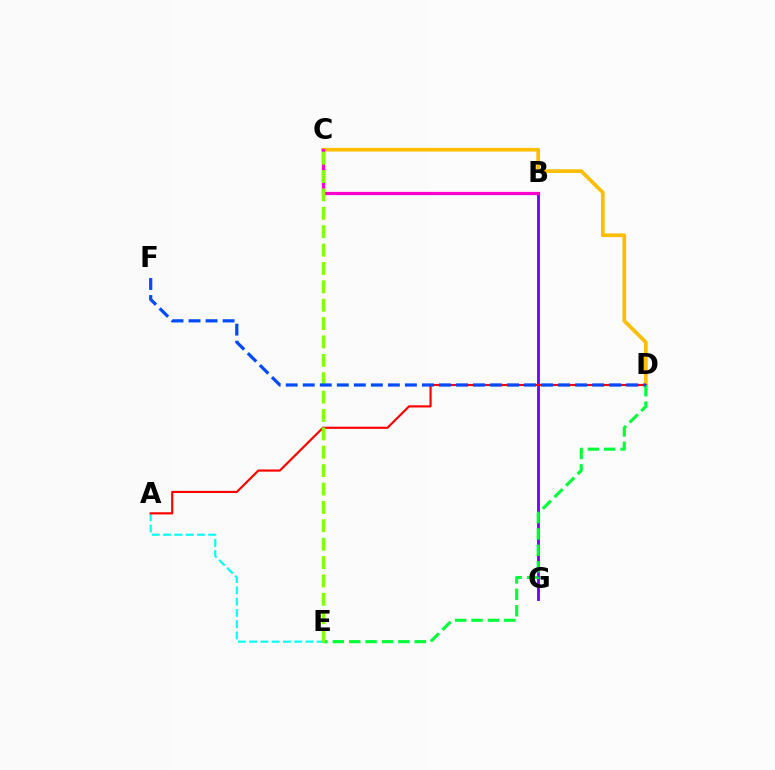{('C', 'D'): [{'color': '#ffbd00', 'line_style': 'solid', 'thickness': 2.65}], ('B', 'G'): [{'color': '#7200ff', 'line_style': 'solid', 'thickness': 2.02}], ('A', 'E'): [{'color': '#00fff6', 'line_style': 'dashed', 'thickness': 1.53}], ('B', 'C'): [{'color': '#ff00cf', 'line_style': 'solid', 'thickness': 2.33}], ('A', 'D'): [{'color': '#ff0000', 'line_style': 'solid', 'thickness': 1.56}], ('D', 'E'): [{'color': '#00ff39', 'line_style': 'dashed', 'thickness': 2.23}], ('C', 'E'): [{'color': '#84ff00', 'line_style': 'dashed', 'thickness': 2.5}], ('D', 'F'): [{'color': '#004bff', 'line_style': 'dashed', 'thickness': 2.31}]}